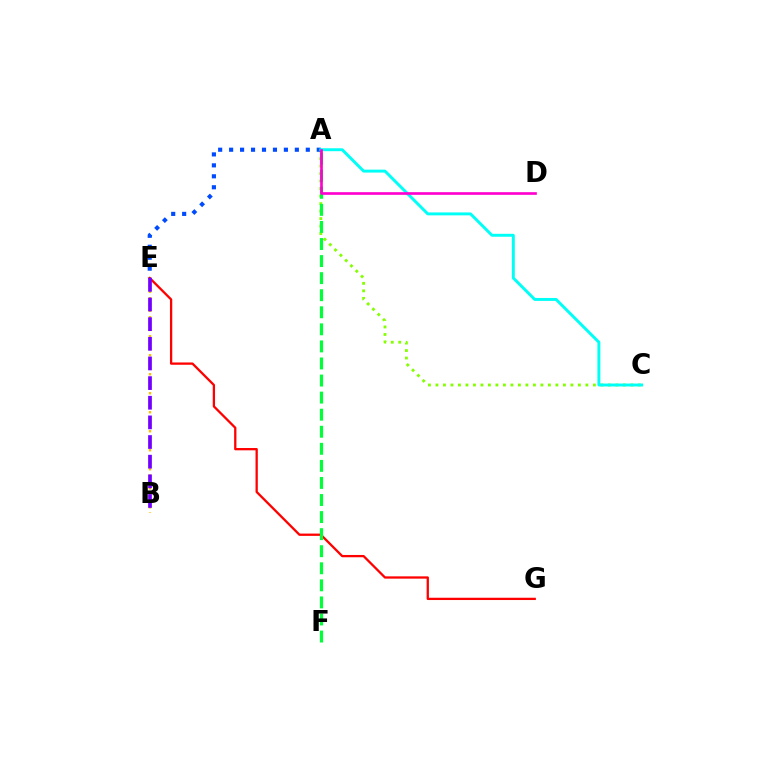{('A', 'C'): [{'color': '#84ff00', 'line_style': 'dotted', 'thickness': 2.04}, {'color': '#00fff6', 'line_style': 'solid', 'thickness': 2.11}], ('A', 'E'): [{'color': '#004bff', 'line_style': 'dotted', 'thickness': 2.98}], ('E', 'G'): [{'color': '#ff0000', 'line_style': 'solid', 'thickness': 1.65}], ('A', 'F'): [{'color': '#00ff39', 'line_style': 'dashed', 'thickness': 2.32}], ('B', 'E'): [{'color': '#ffbd00', 'line_style': 'dotted', 'thickness': 1.72}, {'color': '#7200ff', 'line_style': 'dashed', 'thickness': 2.67}], ('A', 'D'): [{'color': '#ff00cf', 'line_style': 'solid', 'thickness': 1.91}]}